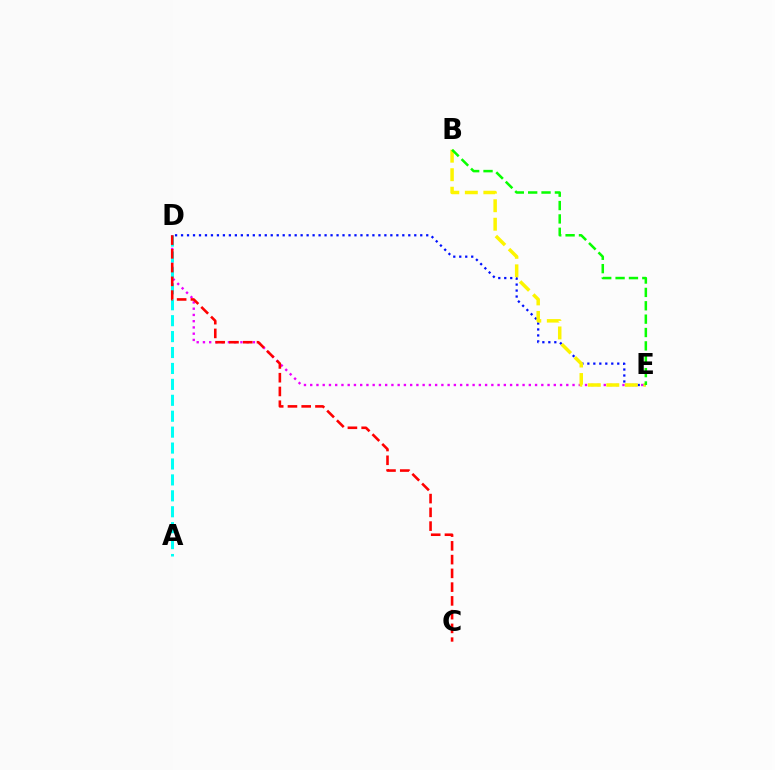{('D', 'E'): [{'color': '#ee00ff', 'line_style': 'dotted', 'thickness': 1.7}, {'color': '#0010ff', 'line_style': 'dotted', 'thickness': 1.62}], ('A', 'D'): [{'color': '#00fff6', 'line_style': 'dashed', 'thickness': 2.16}], ('B', 'E'): [{'color': '#fcf500', 'line_style': 'dashed', 'thickness': 2.52}, {'color': '#08ff00', 'line_style': 'dashed', 'thickness': 1.82}], ('C', 'D'): [{'color': '#ff0000', 'line_style': 'dashed', 'thickness': 1.87}]}